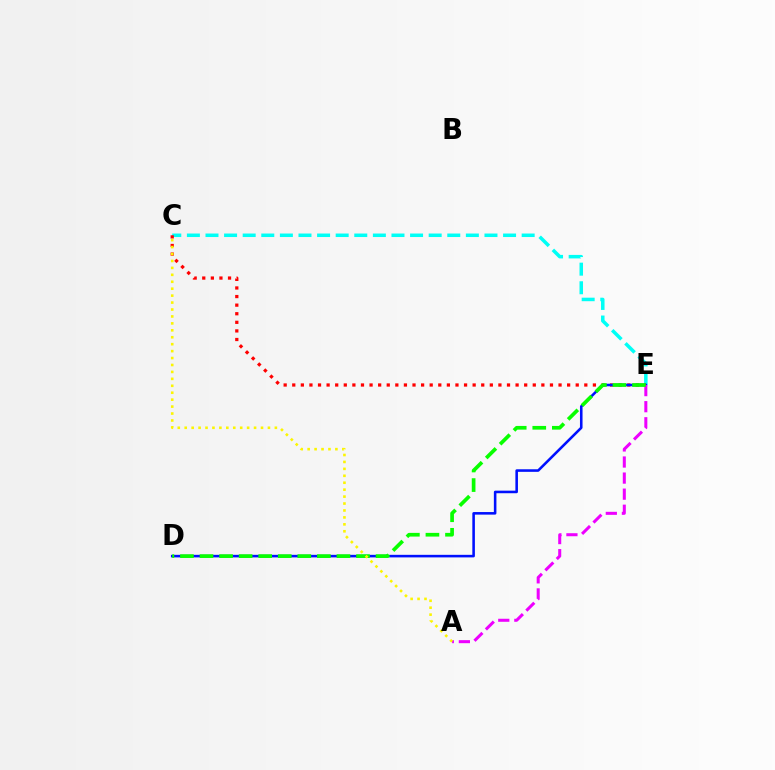{('C', 'E'): [{'color': '#00fff6', 'line_style': 'dashed', 'thickness': 2.53}, {'color': '#ff0000', 'line_style': 'dotted', 'thickness': 2.33}], ('D', 'E'): [{'color': '#0010ff', 'line_style': 'solid', 'thickness': 1.85}, {'color': '#08ff00', 'line_style': 'dashed', 'thickness': 2.66}], ('A', 'E'): [{'color': '#ee00ff', 'line_style': 'dashed', 'thickness': 2.18}], ('A', 'C'): [{'color': '#fcf500', 'line_style': 'dotted', 'thickness': 1.88}]}